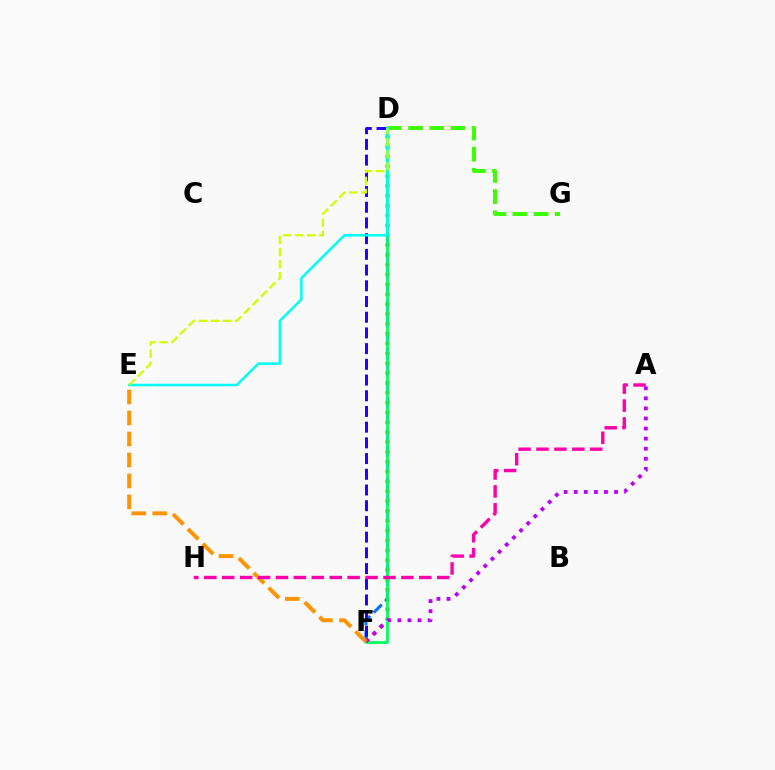{('D', 'F'): [{'color': '#0074ff', 'line_style': 'dashed', 'thickness': 2.2}, {'color': '#2500ff', 'line_style': 'dashed', 'thickness': 2.13}, {'color': '#ff0000', 'line_style': 'dotted', 'thickness': 2.68}, {'color': '#00ff5c', 'line_style': 'solid', 'thickness': 2.0}], ('D', 'G'): [{'color': '#3dff00', 'line_style': 'dashed', 'thickness': 2.87}], ('A', 'F'): [{'color': '#b900ff', 'line_style': 'dotted', 'thickness': 2.74}], ('D', 'E'): [{'color': '#00fff6', 'line_style': 'solid', 'thickness': 1.81}, {'color': '#d1ff00', 'line_style': 'dashed', 'thickness': 1.64}], ('E', 'F'): [{'color': '#ff9400', 'line_style': 'dashed', 'thickness': 2.85}], ('A', 'H'): [{'color': '#ff00ac', 'line_style': 'dashed', 'thickness': 2.43}]}